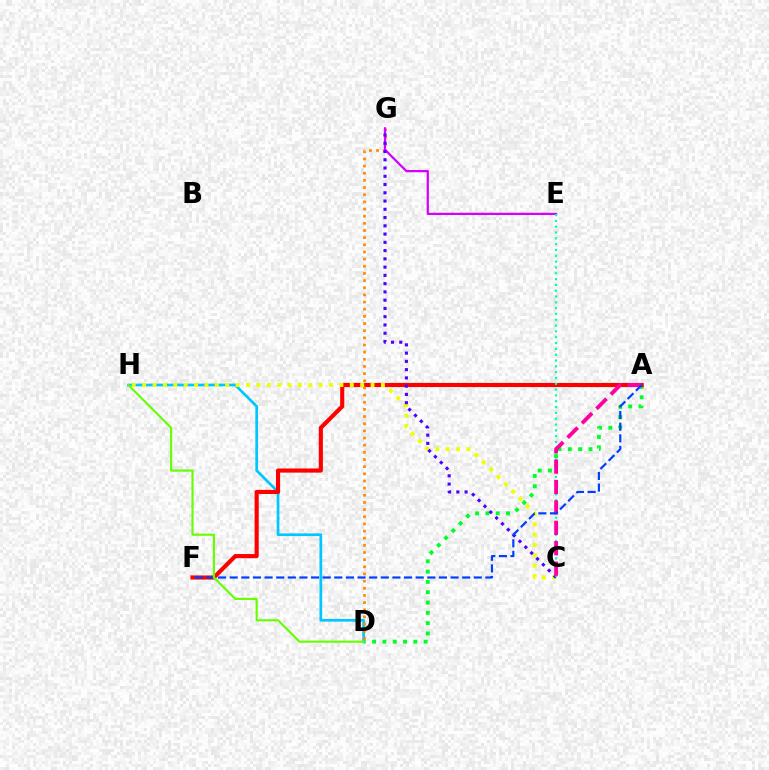{('A', 'D'): [{'color': '#00ff27', 'line_style': 'dotted', 'thickness': 2.8}], ('D', 'H'): [{'color': '#00c7ff', 'line_style': 'solid', 'thickness': 1.95}, {'color': '#66ff00', 'line_style': 'solid', 'thickness': 1.54}], ('A', 'F'): [{'color': '#ff0000', 'line_style': 'solid', 'thickness': 2.97}, {'color': '#003fff', 'line_style': 'dashed', 'thickness': 1.58}], ('D', 'G'): [{'color': '#ff8800', 'line_style': 'dotted', 'thickness': 1.94}], ('E', 'G'): [{'color': '#d600ff', 'line_style': 'solid', 'thickness': 1.63}], ('C', 'H'): [{'color': '#eeff00', 'line_style': 'dotted', 'thickness': 2.82}], ('C', 'G'): [{'color': '#4f00ff', 'line_style': 'dotted', 'thickness': 2.24}], ('C', 'E'): [{'color': '#00ffaf', 'line_style': 'dotted', 'thickness': 1.58}], ('A', 'C'): [{'color': '#ff00a0', 'line_style': 'dashed', 'thickness': 2.77}]}